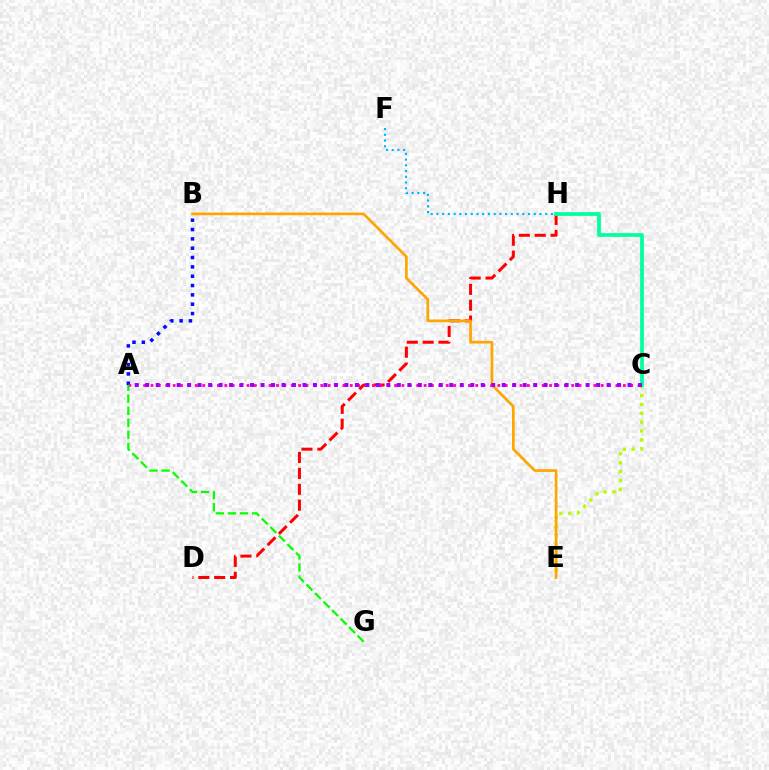{('D', 'H'): [{'color': '#ff0000', 'line_style': 'dashed', 'thickness': 2.16}], ('A', 'B'): [{'color': '#0010ff', 'line_style': 'dotted', 'thickness': 2.54}], ('A', 'C'): [{'color': '#ff00bd', 'line_style': 'dotted', 'thickness': 2.01}, {'color': '#9b00ff', 'line_style': 'dotted', 'thickness': 2.85}], ('C', 'E'): [{'color': '#b3ff00', 'line_style': 'dotted', 'thickness': 2.41}], ('C', 'H'): [{'color': '#00ff9d', 'line_style': 'solid', 'thickness': 2.67}], ('A', 'G'): [{'color': '#08ff00', 'line_style': 'dashed', 'thickness': 1.64}], ('F', 'H'): [{'color': '#00b5ff', 'line_style': 'dotted', 'thickness': 1.56}], ('B', 'E'): [{'color': '#ffa500', 'line_style': 'solid', 'thickness': 1.93}]}